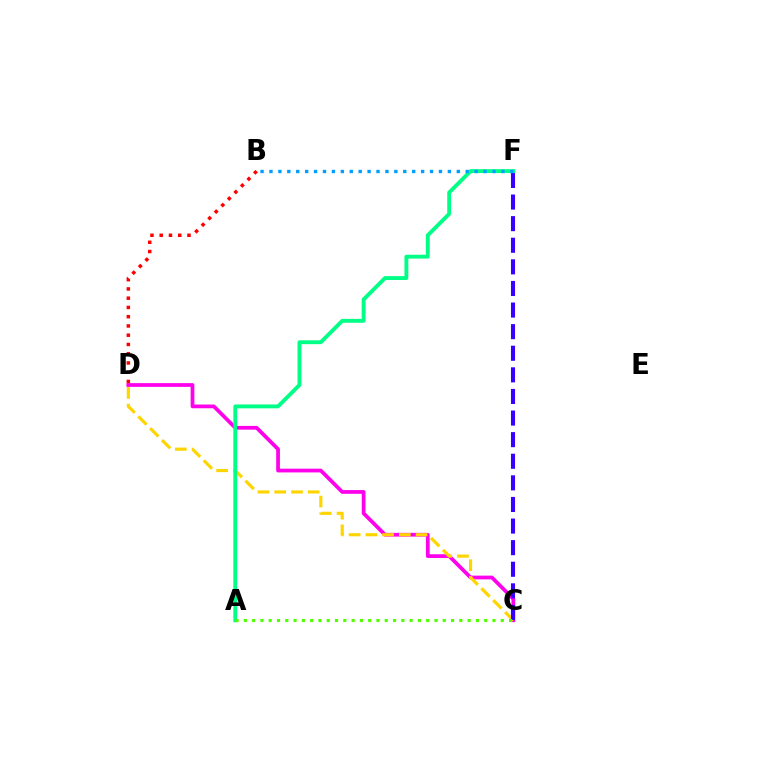{('C', 'D'): [{'color': '#ff00ed', 'line_style': 'solid', 'thickness': 2.69}, {'color': '#ffd500', 'line_style': 'dashed', 'thickness': 2.27}], ('C', 'F'): [{'color': '#3700ff', 'line_style': 'dashed', 'thickness': 2.93}], ('A', 'F'): [{'color': '#00ff86', 'line_style': 'solid', 'thickness': 2.79}], ('B', 'D'): [{'color': '#ff0000', 'line_style': 'dotted', 'thickness': 2.51}], ('B', 'F'): [{'color': '#009eff', 'line_style': 'dotted', 'thickness': 2.42}], ('A', 'C'): [{'color': '#4fff00', 'line_style': 'dotted', 'thickness': 2.25}]}